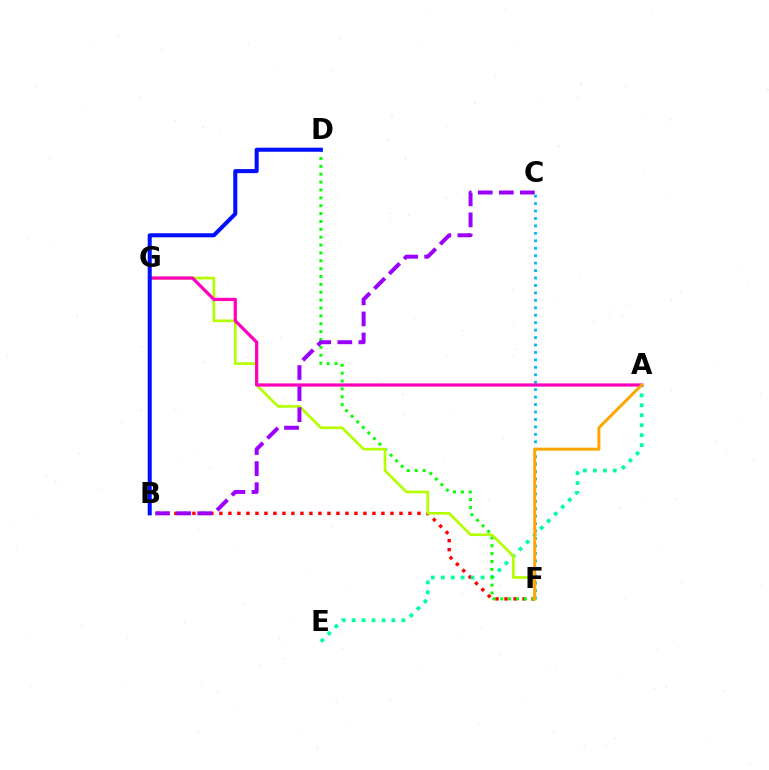{('B', 'F'): [{'color': '#ff0000', 'line_style': 'dotted', 'thickness': 2.45}], ('A', 'E'): [{'color': '#00ff9d', 'line_style': 'dotted', 'thickness': 2.7}], ('D', 'F'): [{'color': '#08ff00', 'line_style': 'dotted', 'thickness': 2.14}], ('F', 'G'): [{'color': '#b3ff00', 'line_style': 'solid', 'thickness': 1.93}], ('B', 'C'): [{'color': '#9b00ff', 'line_style': 'dashed', 'thickness': 2.86}], ('C', 'F'): [{'color': '#00b5ff', 'line_style': 'dotted', 'thickness': 2.02}], ('A', 'G'): [{'color': '#ff00bd', 'line_style': 'solid', 'thickness': 2.33}], ('A', 'F'): [{'color': '#ffa500', 'line_style': 'solid', 'thickness': 2.13}], ('B', 'D'): [{'color': '#0010ff', 'line_style': 'solid', 'thickness': 2.92}]}